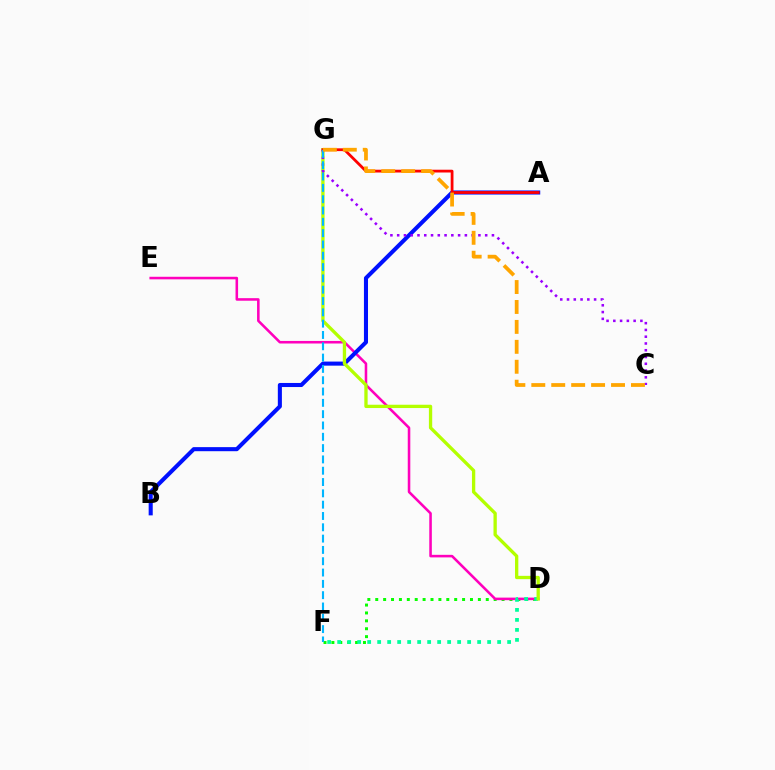{('D', 'F'): [{'color': '#08ff00', 'line_style': 'dotted', 'thickness': 2.15}, {'color': '#00ff9d', 'line_style': 'dotted', 'thickness': 2.72}], ('D', 'E'): [{'color': '#ff00bd', 'line_style': 'solid', 'thickness': 1.84}], ('A', 'B'): [{'color': '#0010ff', 'line_style': 'solid', 'thickness': 2.93}], ('D', 'G'): [{'color': '#b3ff00', 'line_style': 'solid', 'thickness': 2.38}], ('A', 'G'): [{'color': '#ff0000', 'line_style': 'solid', 'thickness': 2.0}], ('C', 'G'): [{'color': '#9b00ff', 'line_style': 'dotted', 'thickness': 1.84}, {'color': '#ffa500', 'line_style': 'dashed', 'thickness': 2.71}], ('F', 'G'): [{'color': '#00b5ff', 'line_style': 'dashed', 'thickness': 1.54}]}